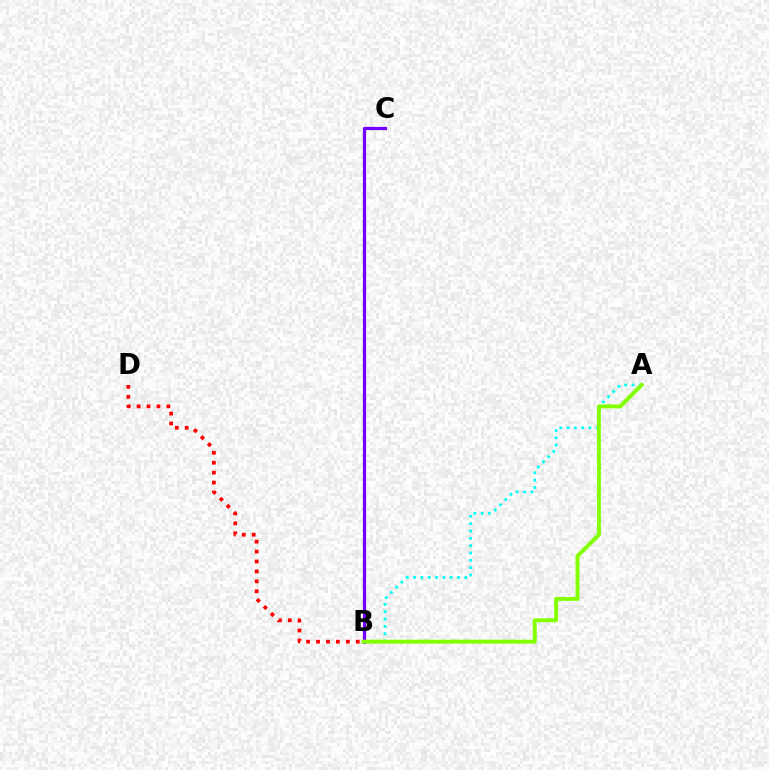{('B', 'C'): [{'color': '#7200ff', 'line_style': 'solid', 'thickness': 2.31}], ('A', 'B'): [{'color': '#00fff6', 'line_style': 'dotted', 'thickness': 1.99}, {'color': '#84ff00', 'line_style': 'solid', 'thickness': 2.84}], ('B', 'D'): [{'color': '#ff0000', 'line_style': 'dotted', 'thickness': 2.7}]}